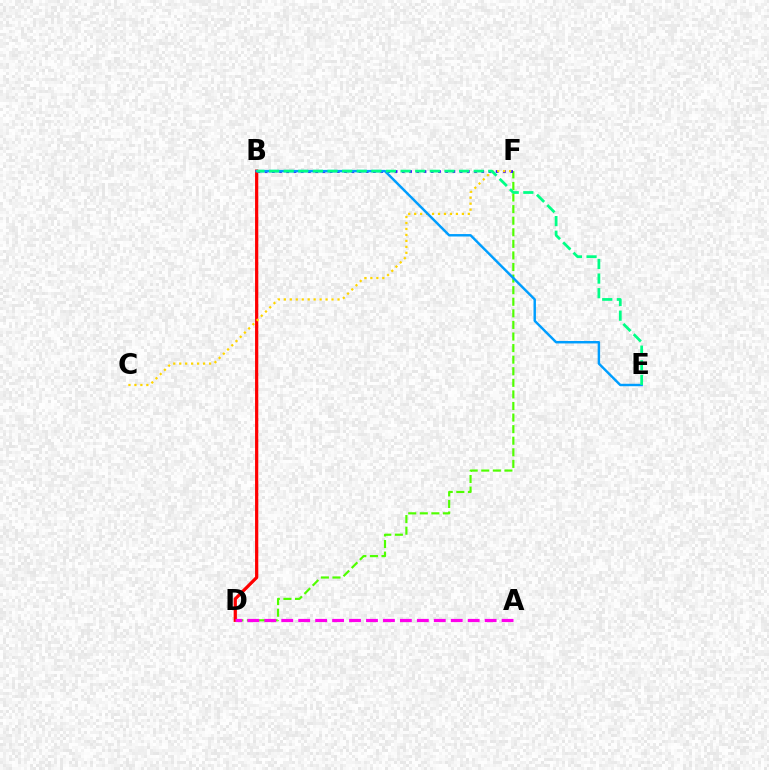{('D', 'F'): [{'color': '#4fff00', 'line_style': 'dashed', 'thickness': 1.57}], ('B', 'D'): [{'color': '#ff0000', 'line_style': 'solid', 'thickness': 2.32}], ('B', 'F'): [{'color': '#3700ff', 'line_style': 'dotted', 'thickness': 1.96}], ('C', 'F'): [{'color': '#ffd500', 'line_style': 'dotted', 'thickness': 1.62}], ('A', 'D'): [{'color': '#ff00ed', 'line_style': 'dashed', 'thickness': 2.3}], ('B', 'E'): [{'color': '#009eff', 'line_style': 'solid', 'thickness': 1.76}, {'color': '#00ff86', 'line_style': 'dashed', 'thickness': 1.99}]}